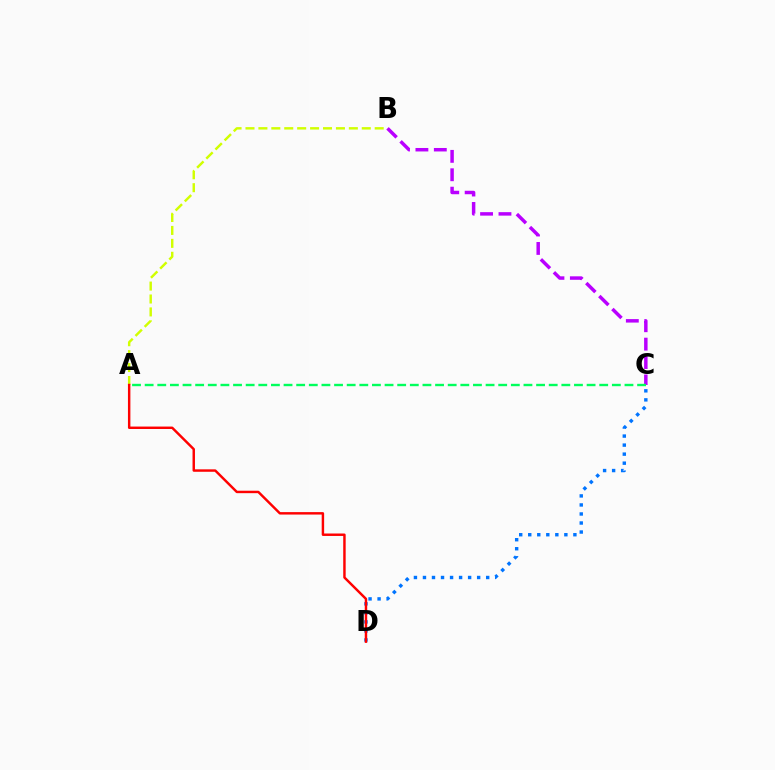{('C', 'D'): [{'color': '#0074ff', 'line_style': 'dotted', 'thickness': 2.45}], ('A', 'B'): [{'color': '#d1ff00', 'line_style': 'dashed', 'thickness': 1.76}], ('B', 'C'): [{'color': '#b900ff', 'line_style': 'dashed', 'thickness': 2.5}], ('A', 'D'): [{'color': '#ff0000', 'line_style': 'solid', 'thickness': 1.76}], ('A', 'C'): [{'color': '#00ff5c', 'line_style': 'dashed', 'thickness': 1.72}]}